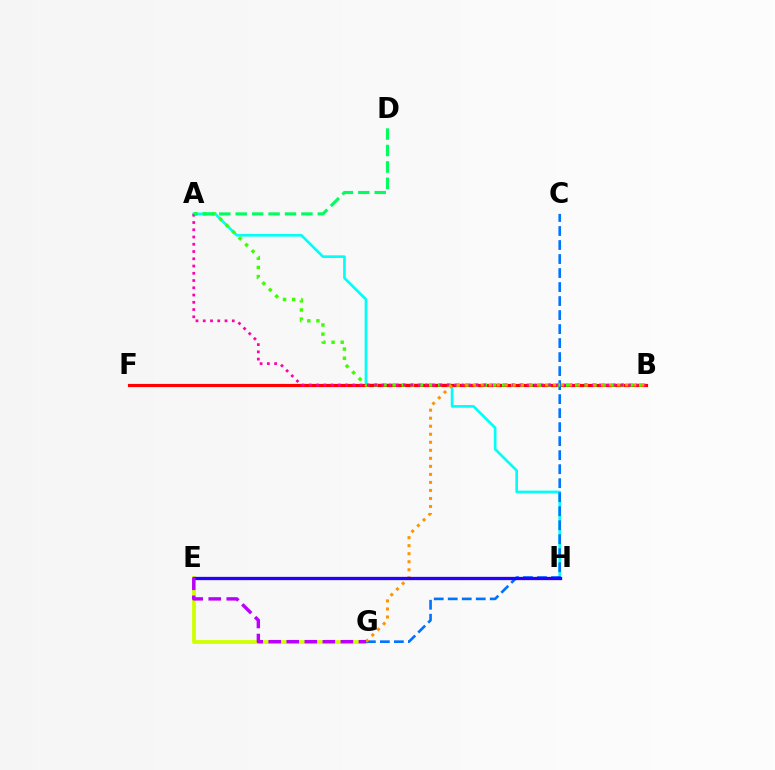{('A', 'H'): [{'color': '#00fff6', 'line_style': 'solid', 'thickness': 1.93}], ('B', 'F'): [{'color': '#ff0000', 'line_style': 'solid', 'thickness': 2.28}], ('E', 'G'): [{'color': '#d1ff00', 'line_style': 'solid', 'thickness': 2.74}, {'color': '#b900ff', 'line_style': 'dashed', 'thickness': 2.45}], ('C', 'G'): [{'color': '#0074ff', 'line_style': 'dashed', 'thickness': 1.9}], ('A', 'B'): [{'color': '#3dff00', 'line_style': 'dotted', 'thickness': 2.48}, {'color': '#ff00ac', 'line_style': 'dotted', 'thickness': 1.97}], ('A', 'D'): [{'color': '#00ff5c', 'line_style': 'dashed', 'thickness': 2.23}], ('B', 'G'): [{'color': '#ff9400', 'line_style': 'dotted', 'thickness': 2.18}], ('E', 'H'): [{'color': '#2500ff', 'line_style': 'solid', 'thickness': 2.37}]}